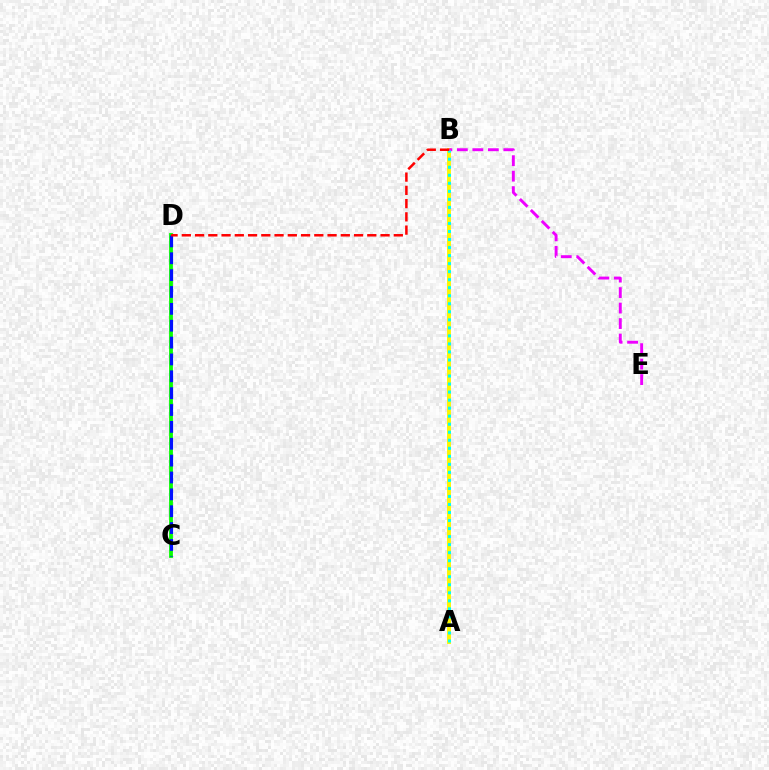{('A', 'B'): [{'color': '#fcf500', 'line_style': 'solid', 'thickness': 2.8}, {'color': '#00fff6', 'line_style': 'dotted', 'thickness': 2.18}], ('B', 'E'): [{'color': '#ee00ff', 'line_style': 'dashed', 'thickness': 2.1}], ('C', 'D'): [{'color': '#08ff00', 'line_style': 'solid', 'thickness': 2.75}, {'color': '#0010ff', 'line_style': 'dashed', 'thickness': 2.29}], ('B', 'D'): [{'color': '#ff0000', 'line_style': 'dashed', 'thickness': 1.8}]}